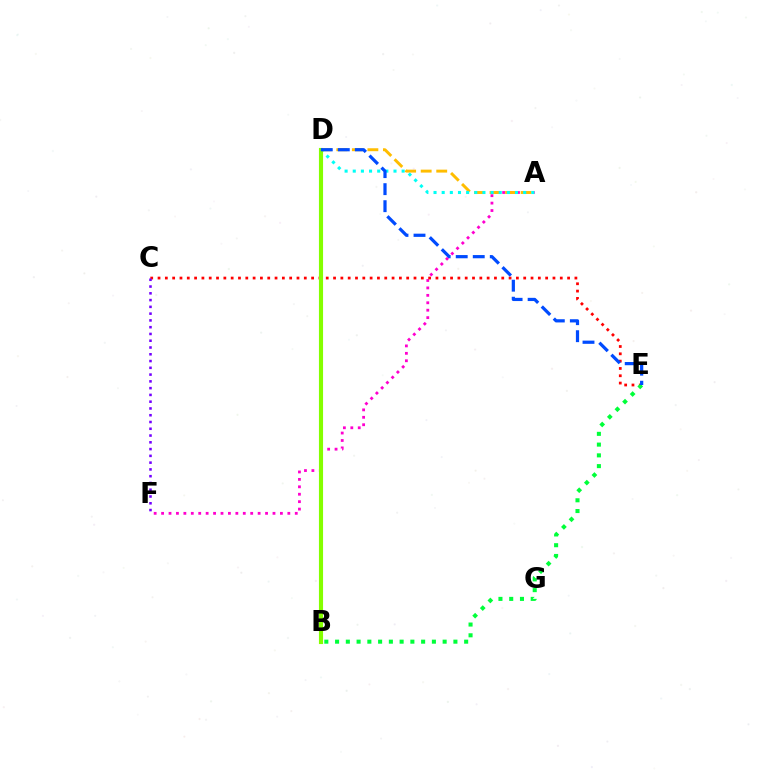{('A', 'F'): [{'color': '#ff00cf', 'line_style': 'dotted', 'thickness': 2.02}], ('A', 'D'): [{'color': '#ffbd00', 'line_style': 'dashed', 'thickness': 2.11}, {'color': '#00fff6', 'line_style': 'dotted', 'thickness': 2.21}], ('C', 'E'): [{'color': '#ff0000', 'line_style': 'dotted', 'thickness': 1.99}], ('C', 'F'): [{'color': '#7200ff', 'line_style': 'dotted', 'thickness': 1.84}], ('B', 'E'): [{'color': '#00ff39', 'line_style': 'dotted', 'thickness': 2.92}], ('B', 'D'): [{'color': '#84ff00', 'line_style': 'solid', 'thickness': 2.97}], ('D', 'E'): [{'color': '#004bff', 'line_style': 'dashed', 'thickness': 2.31}]}